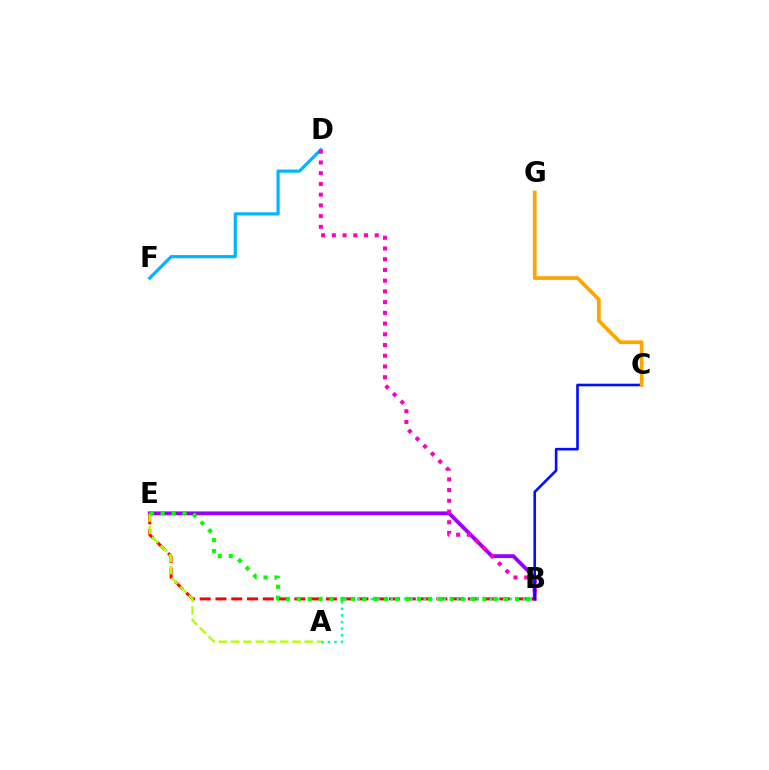{('D', 'F'): [{'color': '#00b5ff', 'line_style': 'solid', 'thickness': 2.29}], ('B', 'E'): [{'color': '#9b00ff', 'line_style': 'solid', 'thickness': 2.76}, {'color': '#ff0000', 'line_style': 'dashed', 'thickness': 2.14}, {'color': '#08ff00', 'line_style': 'dotted', 'thickness': 2.97}], ('A', 'E'): [{'color': '#b3ff00', 'line_style': 'dashed', 'thickness': 1.67}], ('B', 'D'): [{'color': '#ff00bd', 'line_style': 'dotted', 'thickness': 2.91}], ('A', 'B'): [{'color': '#00ff9d', 'line_style': 'dotted', 'thickness': 1.8}], ('B', 'C'): [{'color': '#0010ff', 'line_style': 'solid', 'thickness': 1.89}], ('C', 'G'): [{'color': '#ffa500', 'line_style': 'solid', 'thickness': 2.66}]}